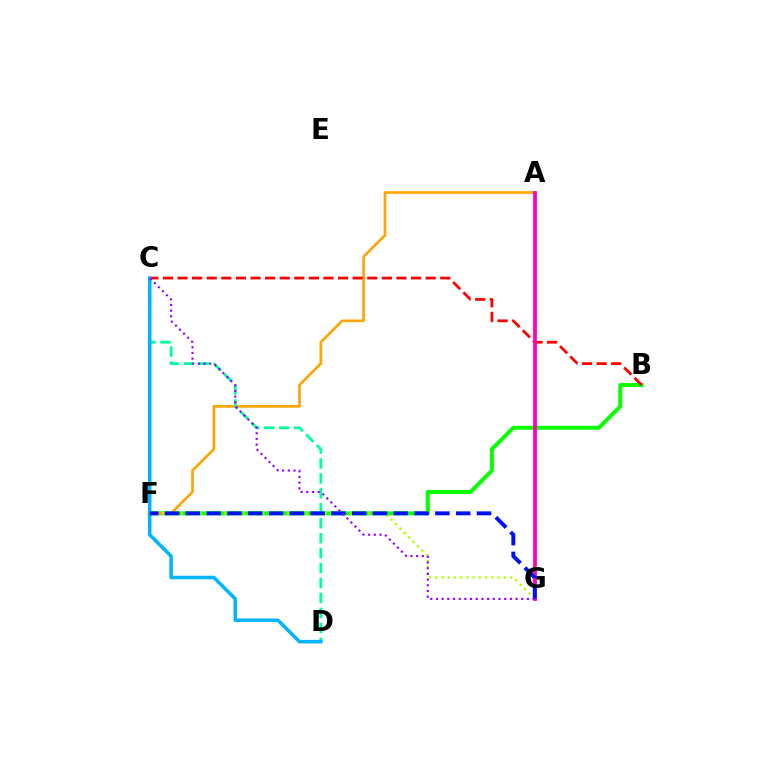{('B', 'F'): [{'color': '#08ff00', 'line_style': 'solid', 'thickness': 2.84}], ('A', 'F'): [{'color': '#ffa500', 'line_style': 'solid', 'thickness': 1.93}], ('C', 'D'): [{'color': '#00ff9d', 'line_style': 'dashed', 'thickness': 2.03}, {'color': '#00b5ff', 'line_style': 'solid', 'thickness': 2.55}], ('B', 'C'): [{'color': '#ff0000', 'line_style': 'dashed', 'thickness': 1.98}], ('F', 'G'): [{'color': '#b3ff00', 'line_style': 'dotted', 'thickness': 1.7}, {'color': '#0010ff', 'line_style': 'dashed', 'thickness': 2.82}], ('A', 'G'): [{'color': '#ff00bd', 'line_style': 'solid', 'thickness': 2.71}], ('C', 'G'): [{'color': '#9b00ff', 'line_style': 'dotted', 'thickness': 1.55}]}